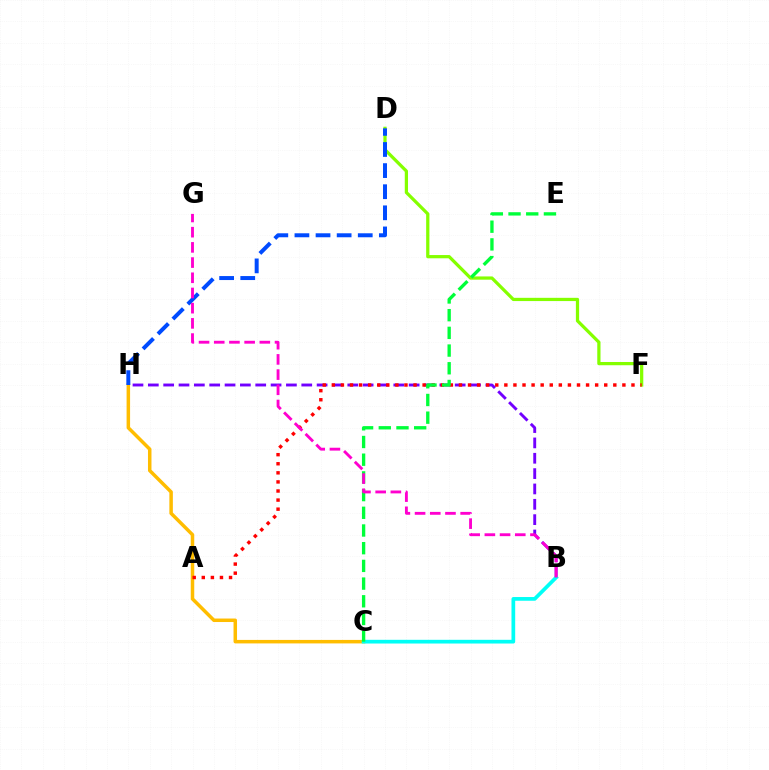{('B', 'H'): [{'color': '#7200ff', 'line_style': 'dashed', 'thickness': 2.08}], ('C', 'H'): [{'color': '#ffbd00', 'line_style': 'solid', 'thickness': 2.52}], ('D', 'F'): [{'color': '#84ff00', 'line_style': 'solid', 'thickness': 2.33}], ('D', 'H'): [{'color': '#004bff', 'line_style': 'dashed', 'thickness': 2.87}], ('B', 'C'): [{'color': '#00fff6', 'line_style': 'solid', 'thickness': 2.68}], ('A', 'F'): [{'color': '#ff0000', 'line_style': 'dotted', 'thickness': 2.47}], ('C', 'E'): [{'color': '#00ff39', 'line_style': 'dashed', 'thickness': 2.4}], ('B', 'G'): [{'color': '#ff00cf', 'line_style': 'dashed', 'thickness': 2.06}]}